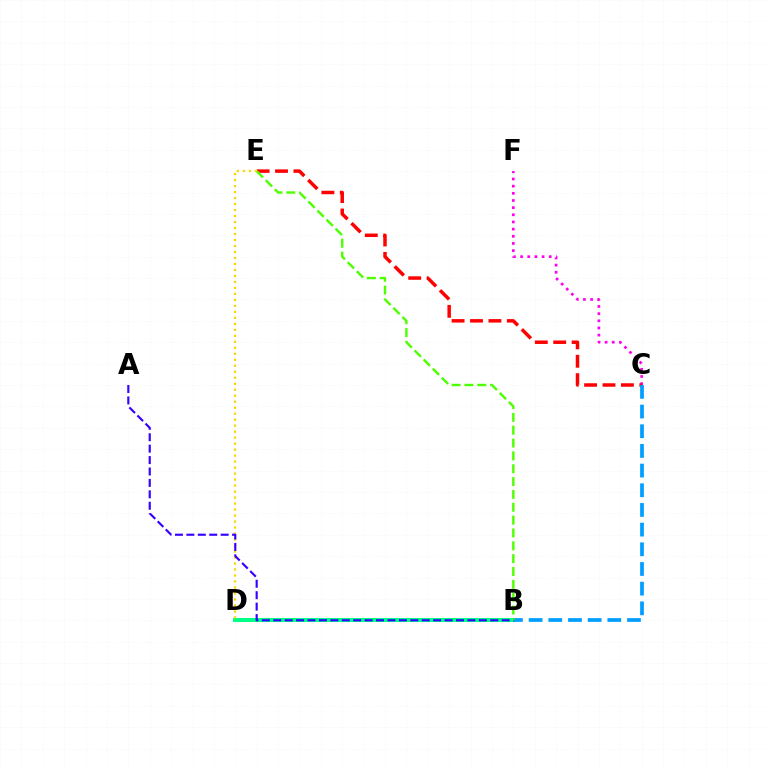{('C', 'F'): [{'color': '#ff00ed', 'line_style': 'dotted', 'thickness': 1.95}], ('B', 'D'): [{'color': '#00ff86', 'line_style': 'solid', 'thickness': 2.91}], ('C', 'E'): [{'color': '#ff0000', 'line_style': 'dashed', 'thickness': 2.5}], ('B', 'C'): [{'color': '#009eff', 'line_style': 'dashed', 'thickness': 2.67}], ('B', 'E'): [{'color': '#4fff00', 'line_style': 'dashed', 'thickness': 1.74}], ('D', 'E'): [{'color': '#ffd500', 'line_style': 'dotted', 'thickness': 1.63}], ('A', 'B'): [{'color': '#3700ff', 'line_style': 'dashed', 'thickness': 1.55}]}